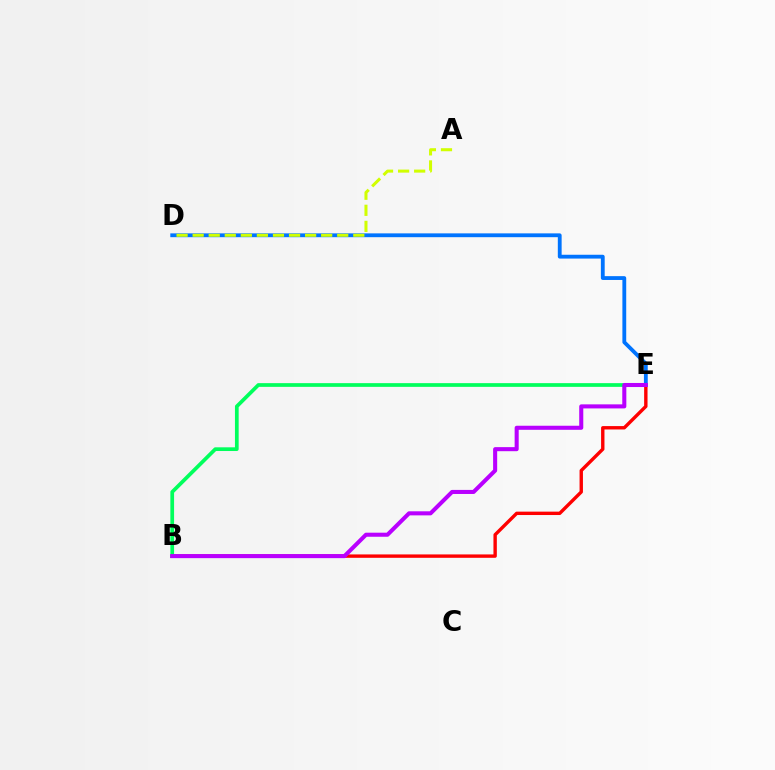{('B', 'E'): [{'color': '#ff0000', 'line_style': 'solid', 'thickness': 2.44}, {'color': '#00ff5c', 'line_style': 'solid', 'thickness': 2.67}, {'color': '#b900ff', 'line_style': 'solid', 'thickness': 2.92}], ('D', 'E'): [{'color': '#0074ff', 'line_style': 'solid', 'thickness': 2.75}], ('A', 'D'): [{'color': '#d1ff00', 'line_style': 'dashed', 'thickness': 2.18}]}